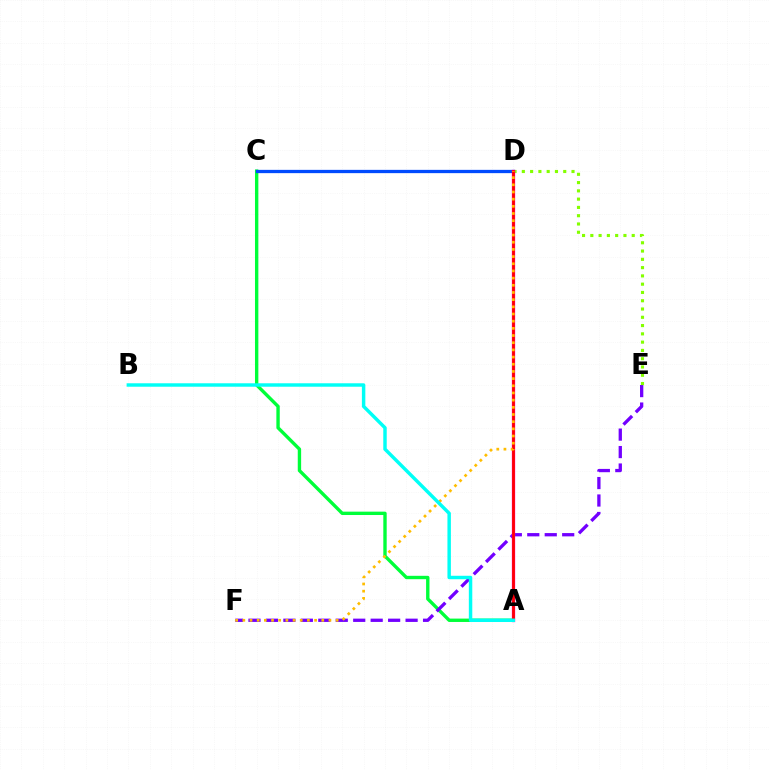{('A', 'C'): [{'color': '#00ff39', 'line_style': 'solid', 'thickness': 2.43}], ('C', 'D'): [{'color': '#004bff', 'line_style': 'solid', 'thickness': 2.36}], ('E', 'F'): [{'color': '#7200ff', 'line_style': 'dashed', 'thickness': 2.37}], ('D', 'E'): [{'color': '#84ff00', 'line_style': 'dotted', 'thickness': 2.25}], ('A', 'D'): [{'color': '#ff00cf', 'line_style': 'solid', 'thickness': 2.37}, {'color': '#ff0000', 'line_style': 'solid', 'thickness': 1.95}], ('D', 'F'): [{'color': '#ffbd00', 'line_style': 'dotted', 'thickness': 1.95}], ('A', 'B'): [{'color': '#00fff6', 'line_style': 'solid', 'thickness': 2.48}]}